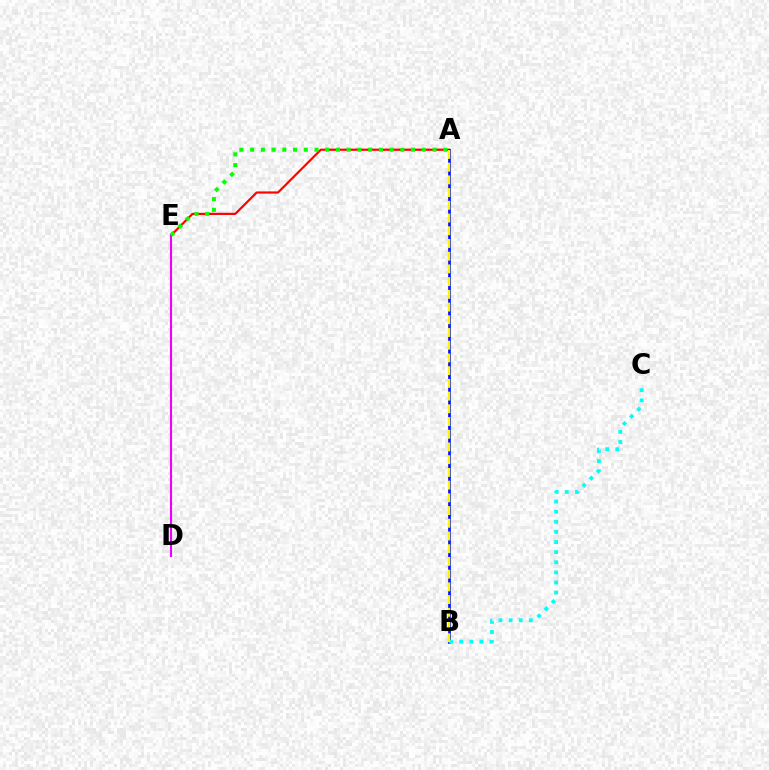{('A', 'E'): [{'color': '#ff0000', 'line_style': 'solid', 'thickness': 1.56}, {'color': '#08ff00', 'line_style': 'dotted', 'thickness': 2.92}], ('A', 'B'): [{'color': '#0010ff', 'line_style': 'solid', 'thickness': 1.94}, {'color': '#fcf500', 'line_style': 'dashed', 'thickness': 1.73}], ('D', 'E'): [{'color': '#ee00ff', 'line_style': 'solid', 'thickness': 1.53}], ('B', 'C'): [{'color': '#00fff6', 'line_style': 'dotted', 'thickness': 2.75}]}